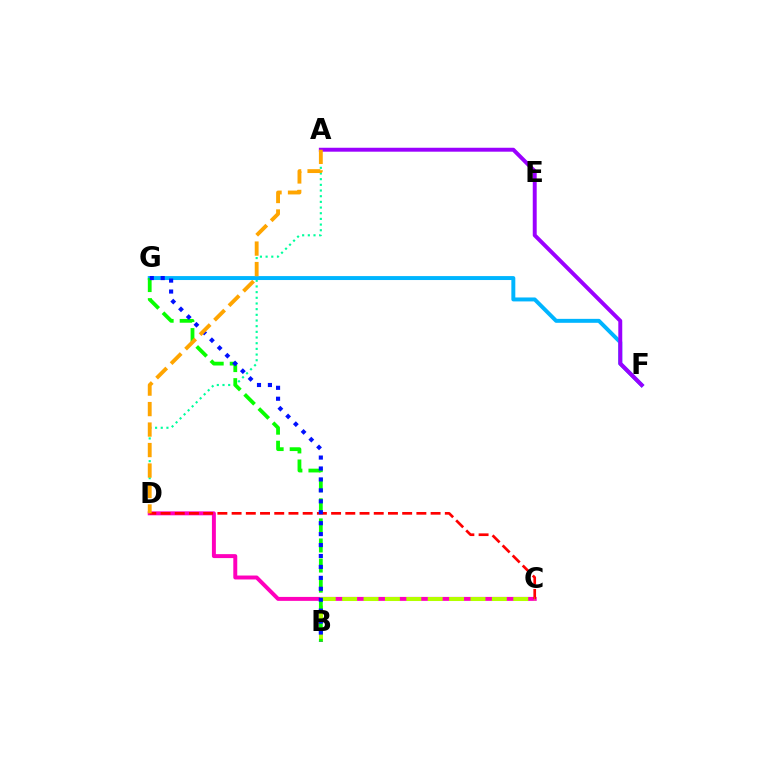{('A', 'D'): [{'color': '#00ff9d', 'line_style': 'dotted', 'thickness': 1.54}, {'color': '#ffa500', 'line_style': 'dashed', 'thickness': 2.78}], ('F', 'G'): [{'color': '#00b5ff', 'line_style': 'solid', 'thickness': 2.84}], ('C', 'D'): [{'color': '#ff00bd', 'line_style': 'solid', 'thickness': 2.84}, {'color': '#ff0000', 'line_style': 'dashed', 'thickness': 1.93}], ('B', 'C'): [{'color': '#b3ff00', 'line_style': 'dashed', 'thickness': 2.91}], ('A', 'F'): [{'color': '#9b00ff', 'line_style': 'solid', 'thickness': 2.84}], ('B', 'G'): [{'color': '#08ff00', 'line_style': 'dashed', 'thickness': 2.73}, {'color': '#0010ff', 'line_style': 'dotted', 'thickness': 2.97}]}